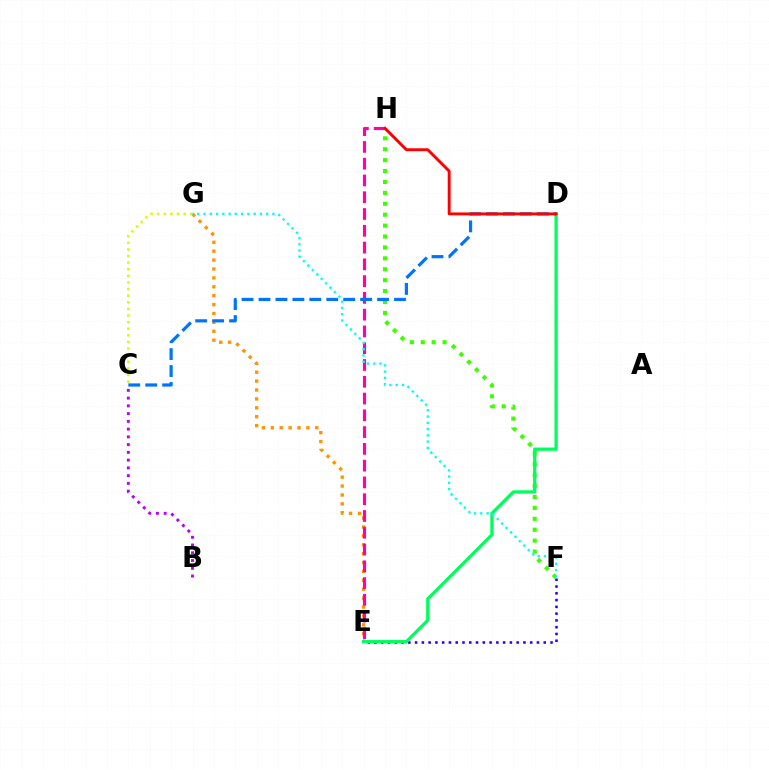{('F', 'H'): [{'color': '#3dff00', 'line_style': 'dotted', 'thickness': 2.96}], ('E', 'G'): [{'color': '#ff9400', 'line_style': 'dotted', 'thickness': 2.42}], ('B', 'C'): [{'color': '#b900ff', 'line_style': 'dotted', 'thickness': 2.11}], ('E', 'F'): [{'color': '#2500ff', 'line_style': 'dotted', 'thickness': 1.84}], ('C', 'G'): [{'color': '#d1ff00', 'line_style': 'dotted', 'thickness': 1.8}], ('E', 'H'): [{'color': '#ff00ac', 'line_style': 'dashed', 'thickness': 2.28}], ('D', 'E'): [{'color': '#00ff5c', 'line_style': 'solid', 'thickness': 2.35}], ('F', 'G'): [{'color': '#00fff6', 'line_style': 'dotted', 'thickness': 1.7}], ('C', 'D'): [{'color': '#0074ff', 'line_style': 'dashed', 'thickness': 2.3}], ('D', 'H'): [{'color': '#ff0000', 'line_style': 'solid', 'thickness': 2.09}]}